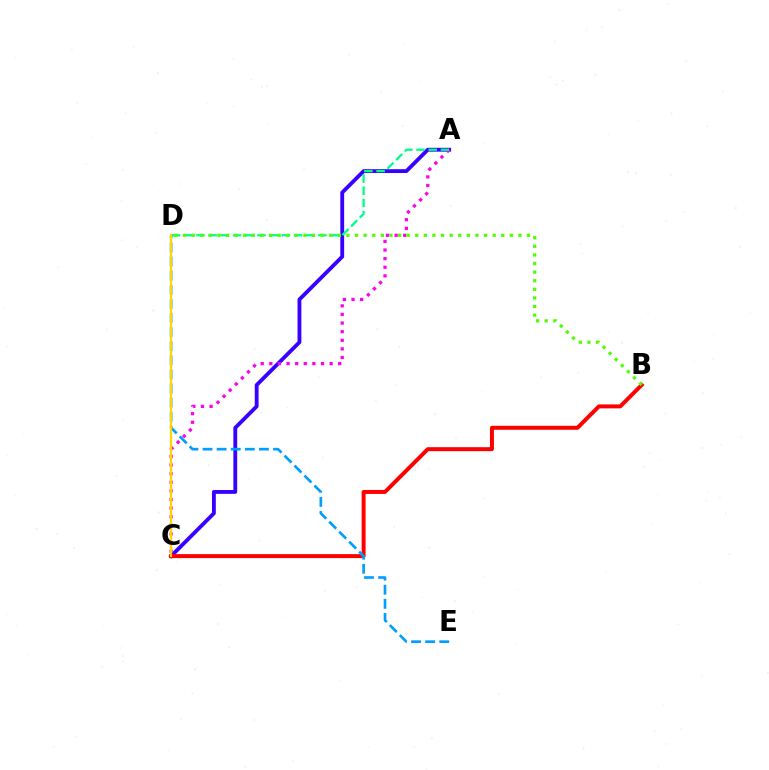{('A', 'C'): [{'color': '#3700ff', 'line_style': 'solid', 'thickness': 2.76}, {'color': '#ff00ed', 'line_style': 'dotted', 'thickness': 2.34}], ('B', 'C'): [{'color': '#ff0000', 'line_style': 'solid', 'thickness': 2.86}], ('A', 'D'): [{'color': '#00ff86', 'line_style': 'dashed', 'thickness': 1.66}], ('D', 'E'): [{'color': '#009eff', 'line_style': 'dashed', 'thickness': 1.92}], ('B', 'D'): [{'color': '#4fff00', 'line_style': 'dotted', 'thickness': 2.34}], ('C', 'D'): [{'color': '#ffd500', 'line_style': 'solid', 'thickness': 1.59}]}